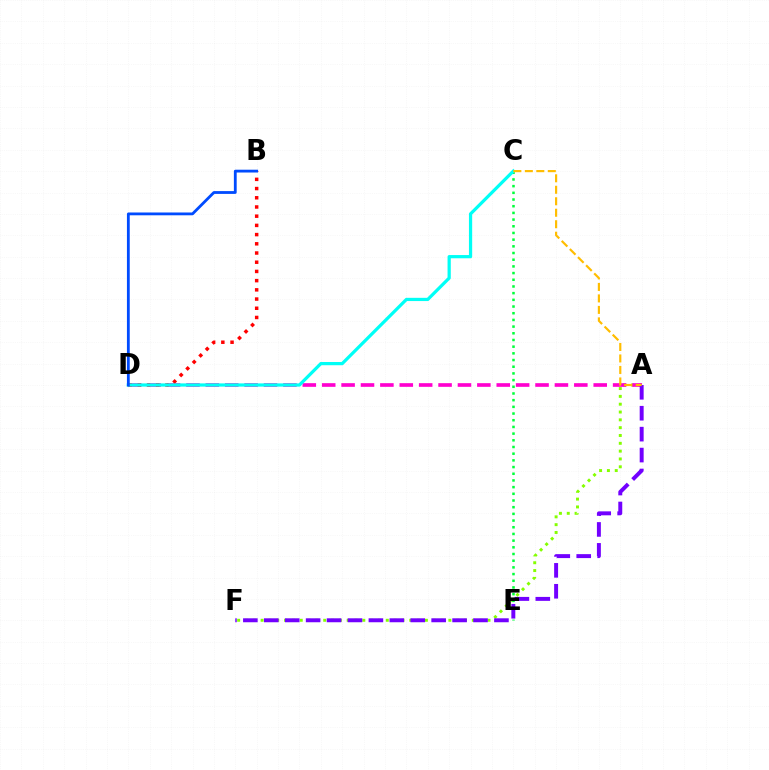{('A', 'F'): [{'color': '#84ff00', 'line_style': 'dotted', 'thickness': 2.13}, {'color': '#7200ff', 'line_style': 'dashed', 'thickness': 2.84}], ('C', 'E'): [{'color': '#00ff39', 'line_style': 'dotted', 'thickness': 1.82}], ('A', 'D'): [{'color': '#ff00cf', 'line_style': 'dashed', 'thickness': 2.63}], ('B', 'D'): [{'color': '#ff0000', 'line_style': 'dotted', 'thickness': 2.5}, {'color': '#004bff', 'line_style': 'solid', 'thickness': 2.02}], ('C', 'D'): [{'color': '#00fff6', 'line_style': 'solid', 'thickness': 2.32}], ('A', 'C'): [{'color': '#ffbd00', 'line_style': 'dashed', 'thickness': 1.56}]}